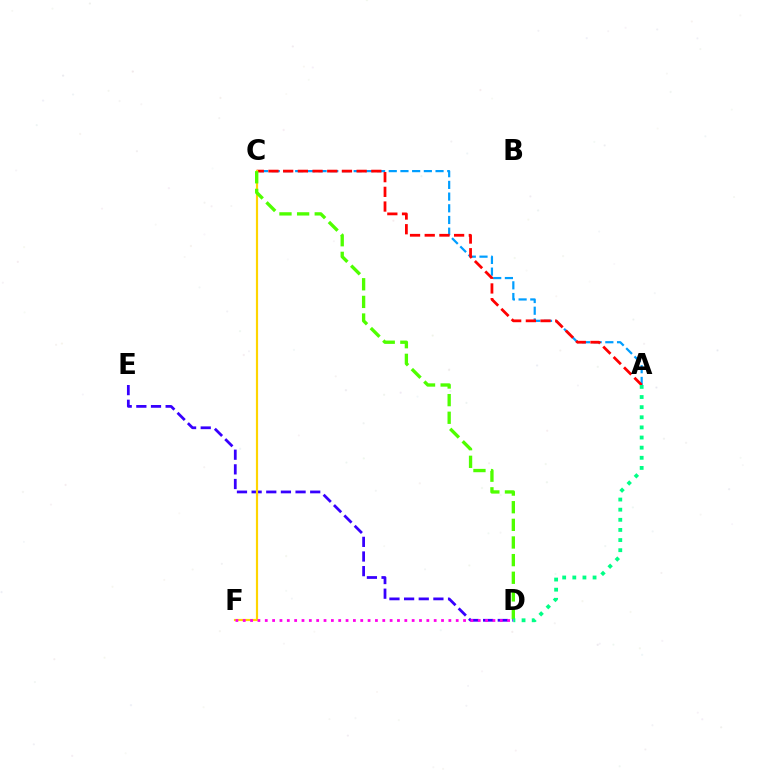{('D', 'E'): [{'color': '#3700ff', 'line_style': 'dashed', 'thickness': 1.99}], ('A', 'C'): [{'color': '#009eff', 'line_style': 'dashed', 'thickness': 1.59}, {'color': '#ff0000', 'line_style': 'dashed', 'thickness': 2.0}], ('C', 'F'): [{'color': '#ffd500', 'line_style': 'solid', 'thickness': 1.57}], ('C', 'D'): [{'color': '#4fff00', 'line_style': 'dashed', 'thickness': 2.4}], ('A', 'D'): [{'color': '#00ff86', 'line_style': 'dotted', 'thickness': 2.75}], ('D', 'F'): [{'color': '#ff00ed', 'line_style': 'dotted', 'thickness': 2.0}]}